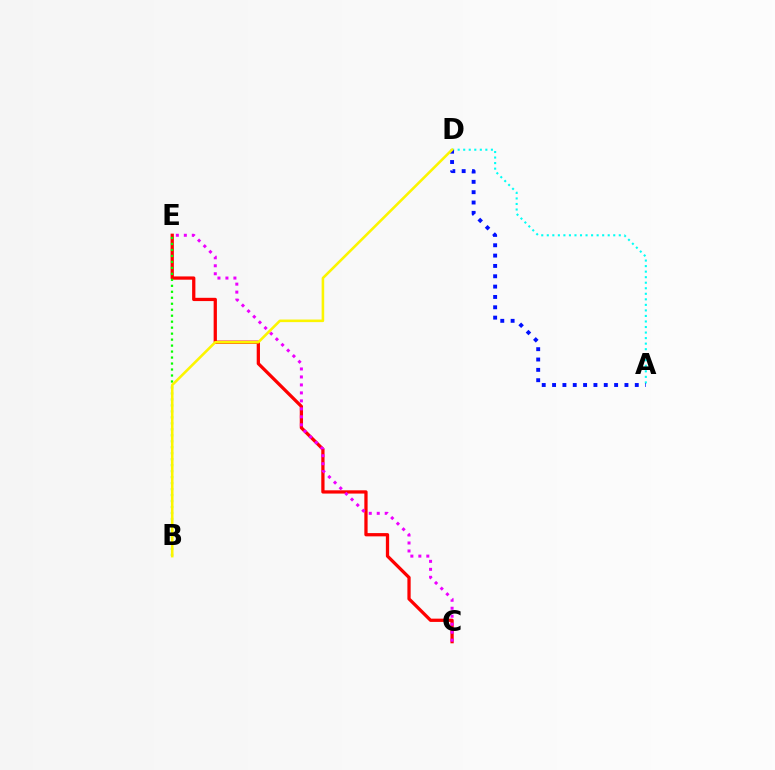{('C', 'E'): [{'color': '#ff0000', 'line_style': 'solid', 'thickness': 2.35}, {'color': '#ee00ff', 'line_style': 'dotted', 'thickness': 2.17}], ('A', 'D'): [{'color': '#00fff6', 'line_style': 'dotted', 'thickness': 1.5}, {'color': '#0010ff', 'line_style': 'dotted', 'thickness': 2.81}], ('B', 'E'): [{'color': '#08ff00', 'line_style': 'dotted', 'thickness': 1.62}], ('B', 'D'): [{'color': '#fcf500', 'line_style': 'solid', 'thickness': 1.86}]}